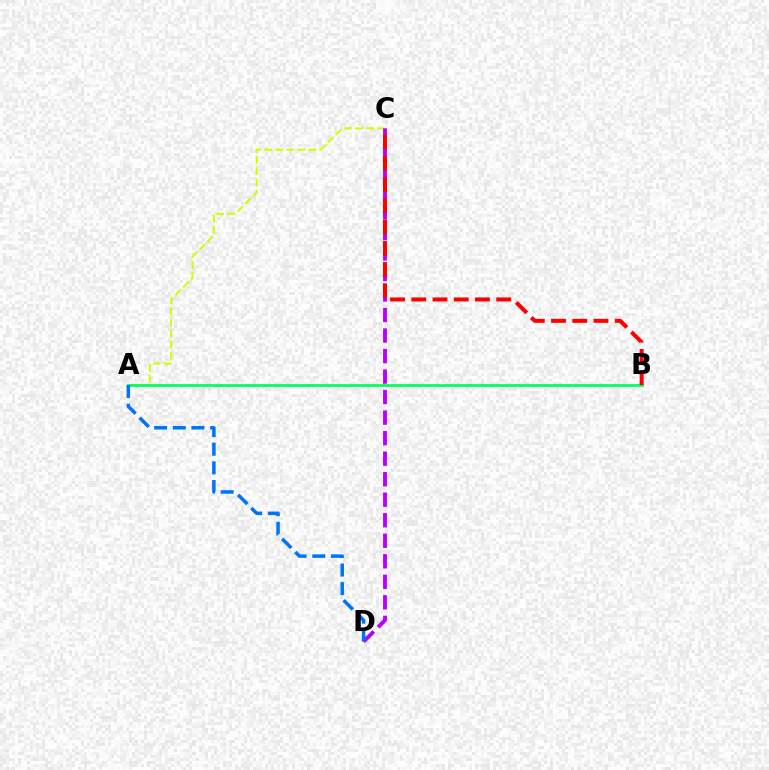{('A', 'C'): [{'color': '#d1ff00', 'line_style': 'dashed', 'thickness': 1.5}], ('C', 'D'): [{'color': '#b900ff', 'line_style': 'dashed', 'thickness': 2.79}], ('A', 'B'): [{'color': '#00ff5c', 'line_style': 'solid', 'thickness': 1.96}], ('A', 'D'): [{'color': '#0074ff', 'line_style': 'dashed', 'thickness': 2.54}], ('B', 'C'): [{'color': '#ff0000', 'line_style': 'dashed', 'thickness': 2.88}]}